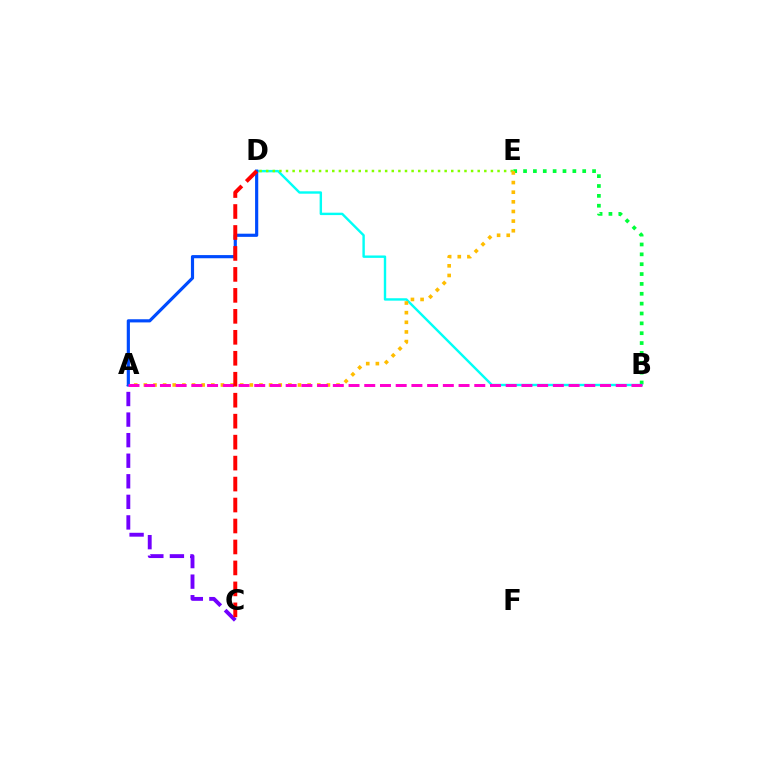{('B', 'E'): [{'color': '#00ff39', 'line_style': 'dotted', 'thickness': 2.68}], ('B', 'D'): [{'color': '#00fff6', 'line_style': 'solid', 'thickness': 1.73}], ('A', 'C'): [{'color': '#7200ff', 'line_style': 'dashed', 'thickness': 2.79}], ('D', 'E'): [{'color': '#84ff00', 'line_style': 'dotted', 'thickness': 1.8}], ('A', 'D'): [{'color': '#004bff', 'line_style': 'solid', 'thickness': 2.28}], ('A', 'E'): [{'color': '#ffbd00', 'line_style': 'dotted', 'thickness': 2.62}], ('A', 'B'): [{'color': '#ff00cf', 'line_style': 'dashed', 'thickness': 2.14}], ('C', 'D'): [{'color': '#ff0000', 'line_style': 'dashed', 'thickness': 2.85}]}